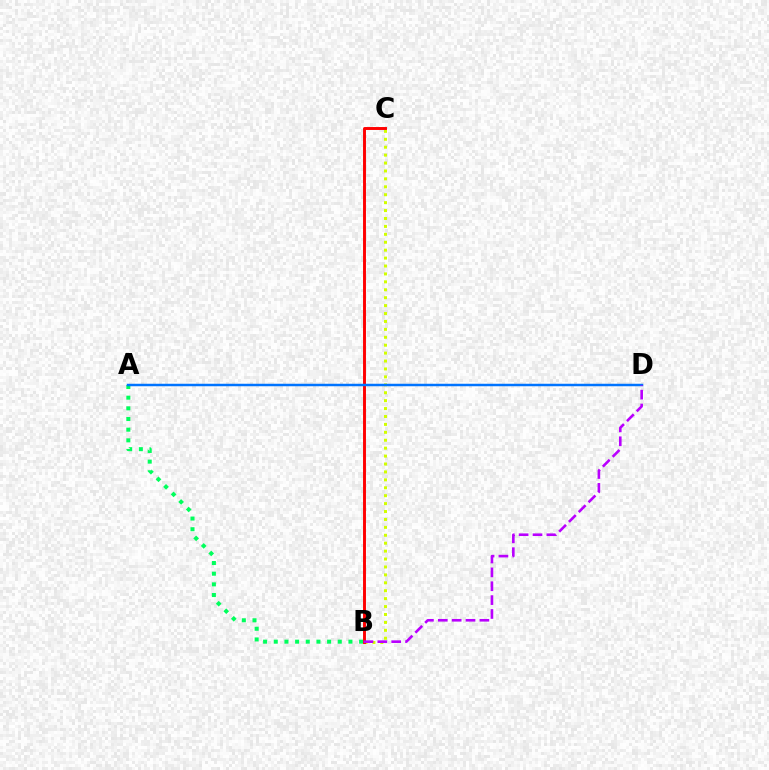{('B', 'C'): [{'color': '#d1ff00', 'line_style': 'dotted', 'thickness': 2.15}, {'color': '#ff0000', 'line_style': 'solid', 'thickness': 2.11}], ('A', 'B'): [{'color': '#00ff5c', 'line_style': 'dotted', 'thickness': 2.9}], ('A', 'D'): [{'color': '#0074ff', 'line_style': 'solid', 'thickness': 1.79}], ('B', 'D'): [{'color': '#b900ff', 'line_style': 'dashed', 'thickness': 1.88}]}